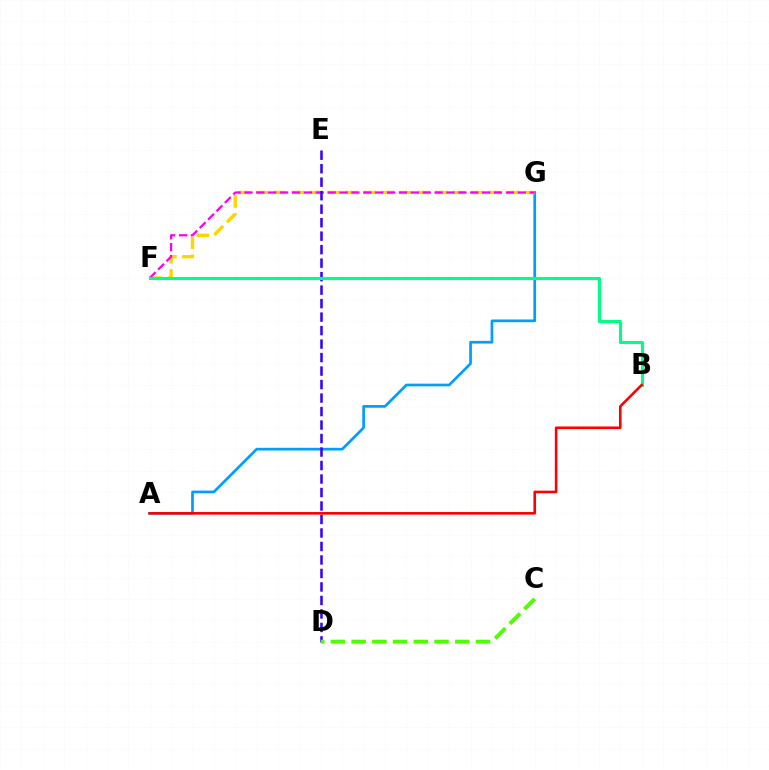{('A', 'G'): [{'color': '#009eff', 'line_style': 'solid', 'thickness': 1.94}], ('F', 'G'): [{'color': '#ffd500', 'line_style': 'dashed', 'thickness': 2.43}, {'color': '#ff00ed', 'line_style': 'dashed', 'thickness': 1.61}], ('D', 'E'): [{'color': '#3700ff', 'line_style': 'dashed', 'thickness': 1.83}], ('B', 'F'): [{'color': '#00ff86', 'line_style': 'solid', 'thickness': 2.23}], ('A', 'B'): [{'color': '#ff0000', 'line_style': 'solid', 'thickness': 1.88}], ('C', 'D'): [{'color': '#4fff00', 'line_style': 'dashed', 'thickness': 2.82}]}